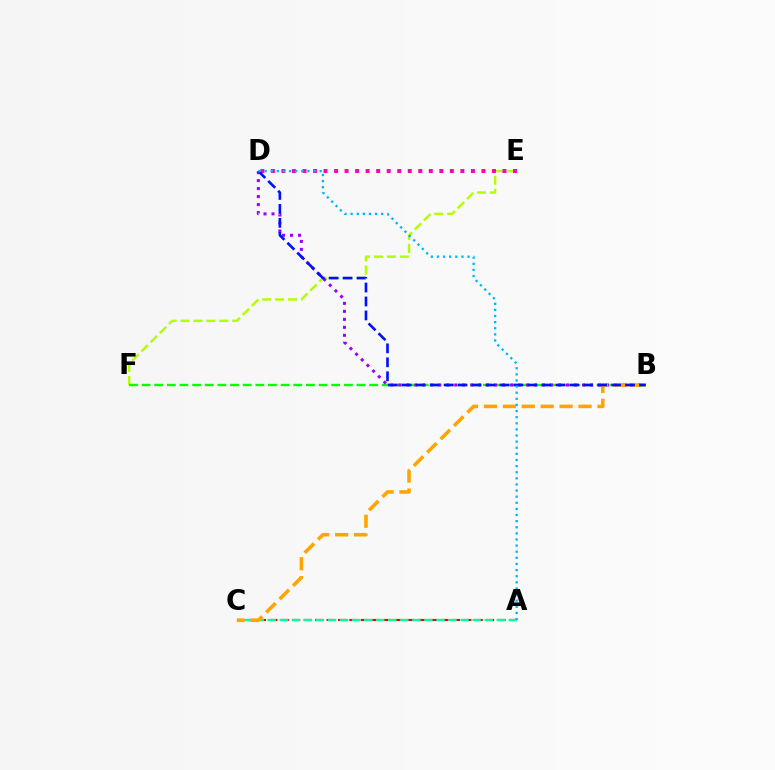{('E', 'F'): [{'color': '#b3ff00', 'line_style': 'dashed', 'thickness': 1.75}], ('A', 'C'): [{'color': '#ff0000', 'line_style': 'dashed', 'thickness': 1.55}, {'color': '#00ff9d', 'line_style': 'dashed', 'thickness': 1.64}], ('B', 'F'): [{'color': '#08ff00', 'line_style': 'dashed', 'thickness': 1.72}], ('B', 'D'): [{'color': '#9b00ff', 'line_style': 'dotted', 'thickness': 2.17}, {'color': '#0010ff', 'line_style': 'dashed', 'thickness': 1.9}], ('B', 'C'): [{'color': '#ffa500', 'line_style': 'dashed', 'thickness': 2.57}], ('D', 'E'): [{'color': '#ff00bd', 'line_style': 'dotted', 'thickness': 2.86}], ('A', 'D'): [{'color': '#00b5ff', 'line_style': 'dotted', 'thickness': 1.66}]}